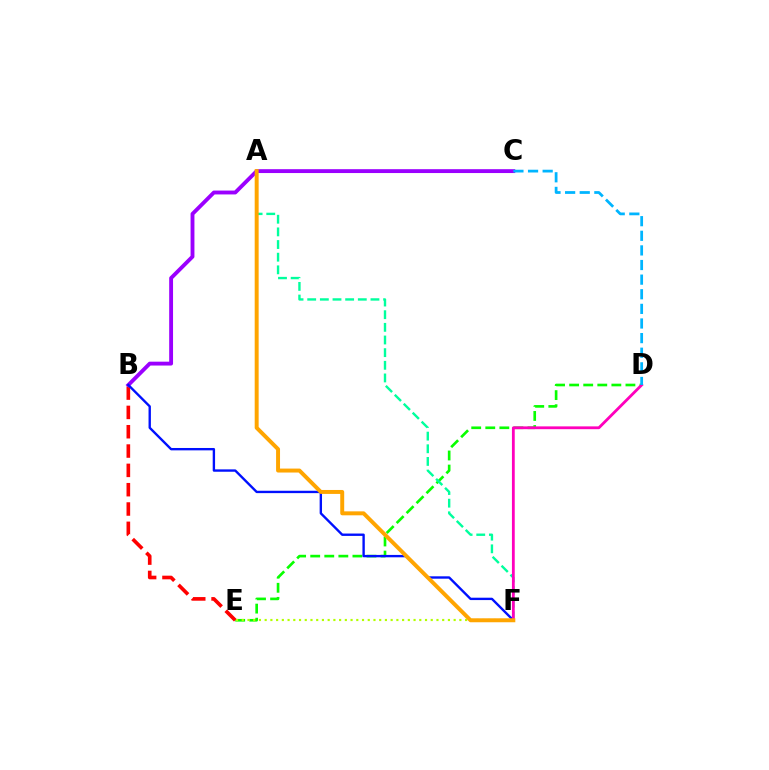{('D', 'E'): [{'color': '#08ff00', 'line_style': 'dashed', 'thickness': 1.91}], ('B', 'E'): [{'color': '#ff0000', 'line_style': 'dashed', 'thickness': 2.62}], ('E', 'F'): [{'color': '#b3ff00', 'line_style': 'dotted', 'thickness': 1.56}], ('B', 'C'): [{'color': '#9b00ff', 'line_style': 'solid', 'thickness': 2.78}], ('B', 'F'): [{'color': '#0010ff', 'line_style': 'solid', 'thickness': 1.71}], ('A', 'F'): [{'color': '#00ff9d', 'line_style': 'dashed', 'thickness': 1.72}, {'color': '#ffa500', 'line_style': 'solid', 'thickness': 2.85}], ('D', 'F'): [{'color': '#ff00bd', 'line_style': 'solid', 'thickness': 2.02}], ('C', 'D'): [{'color': '#00b5ff', 'line_style': 'dashed', 'thickness': 1.99}]}